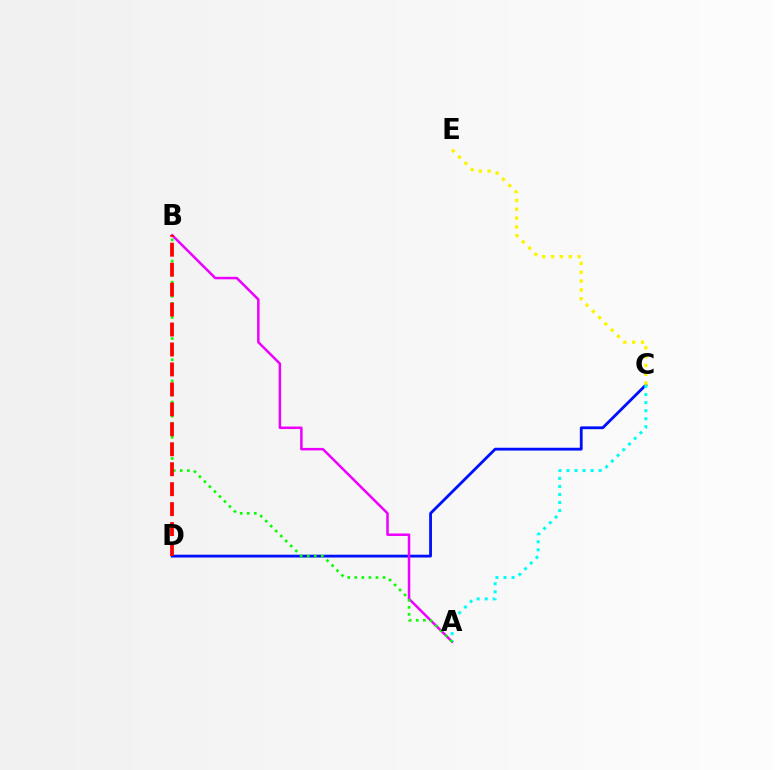{('C', 'D'): [{'color': '#0010ff', 'line_style': 'solid', 'thickness': 2.03}], ('A', 'B'): [{'color': '#ee00ff', 'line_style': 'solid', 'thickness': 1.81}, {'color': '#08ff00', 'line_style': 'dotted', 'thickness': 1.92}], ('A', 'C'): [{'color': '#00fff6', 'line_style': 'dotted', 'thickness': 2.19}], ('C', 'E'): [{'color': '#fcf500', 'line_style': 'dotted', 'thickness': 2.4}], ('B', 'D'): [{'color': '#ff0000', 'line_style': 'dashed', 'thickness': 2.71}]}